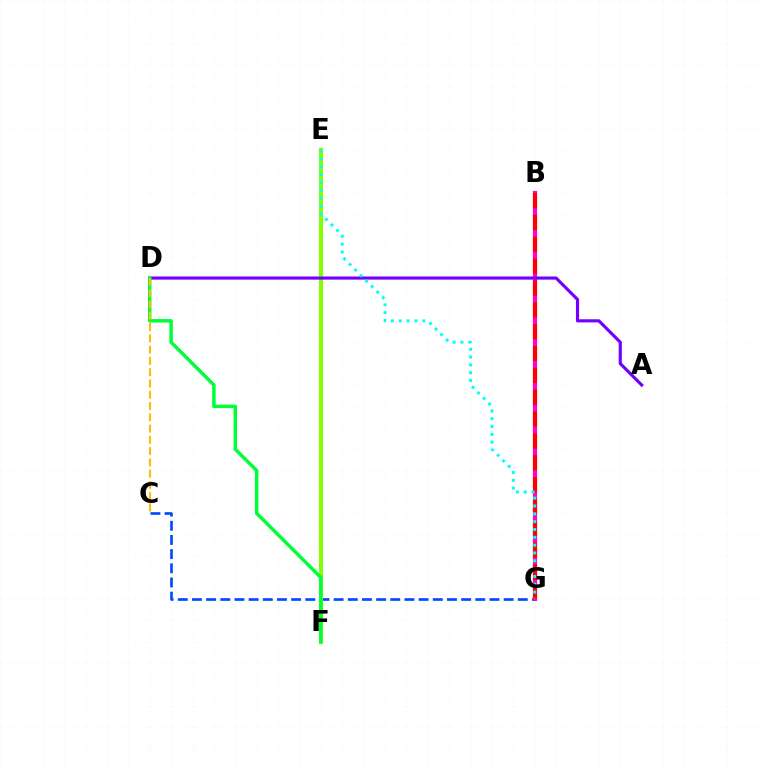{('C', 'G'): [{'color': '#004bff', 'line_style': 'dashed', 'thickness': 1.92}], ('E', 'F'): [{'color': '#84ff00', 'line_style': 'solid', 'thickness': 2.94}], ('B', 'G'): [{'color': '#ff00cf', 'line_style': 'solid', 'thickness': 3.0}, {'color': '#ff0000', 'line_style': 'dashed', 'thickness': 2.97}], ('A', 'D'): [{'color': '#7200ff', 'line_style': 'solid', 'thickness': 2.26}], ('D', 'F'): [{'color': '#00ff39', 'line_style': 'solid', 'thickness': 2.51}], ('C', 'D'): [{'color': '#ffbd00', 'line_style': 'dashed', 'thickness': 1.53}], ('E', 'G'): [{'color': '#00fff6', 'line_style': 'dotted', 'thickness': 2.13}]}